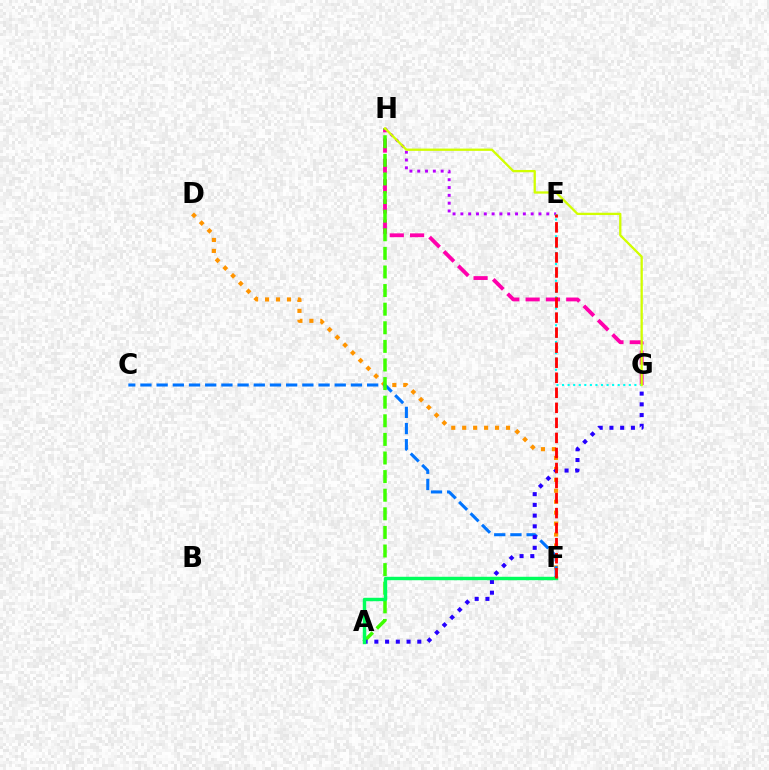{('D', 'F'): [{'color': '#ff9400', 'line_style': 'dotted', 'thickness': 2.98}], ('C', 'F'): [{'color': '#0074ff', 'line_style': 'dashed', 'thickness': 2.2}], ('E', 'H'): [{'color': '#b900ff', 'line_style': 'dotted', 'thickness': 2.12}], ('G', 'H'): [{'color': '#ff00ac', 'line_style': 'dashed', 'thickness': 2.76}, {'color': '#d1ff00', 'line_style': 'solid', 'thickness': 1.66}], ('E', 'G'): [{'color': '#00fff6', 'line_style': 'dotted', 'thickness': 1.51}], ('A', 'H'): [{'color': '#3dff00', 'line_style': 'dashed', 'thickness': 2.53}], ('A', 'G'): [{'color': '#2500ff', 'line_style': 'dotted', 'thickness': 2.92}], ('A', 'F'): [{'color': '#00ff5c', 'line_style': 'solid', 'thickness': 2.47}], ('E', 'F'): [{'color': '#ff0000', 'line_style': 'dashed', 'thickness': 2.04}]}